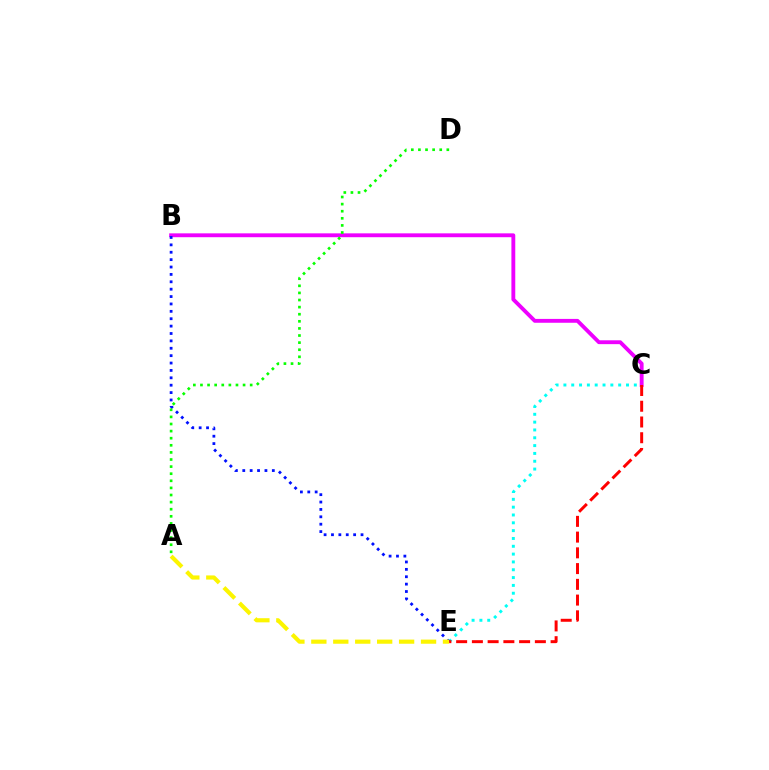{('C', 'E'): [{'color': '#00fff6', 'line_style': 'dotted', 'thickness': 2.13}, {'color': '#ff0000', 'line_style': 'dashed', 'thickness': 2.14}], ('B', 'C'): [{'color': '#ee00ff', 'line_style': 'solid', 'thickness': 2.78}], ('B', 'E'): [{'color': '#0010ff', 'line_style': 'dotted', 'thickness': 2.01}], ('A', 'E'): [{'color': '#fcf500', 'line_style': 'dashed', 'thickness': 2.98}], ('A', 'D'): [{'color': '#08ff00', 'line_style': 'dotted', 'thickness': 1.93}]}